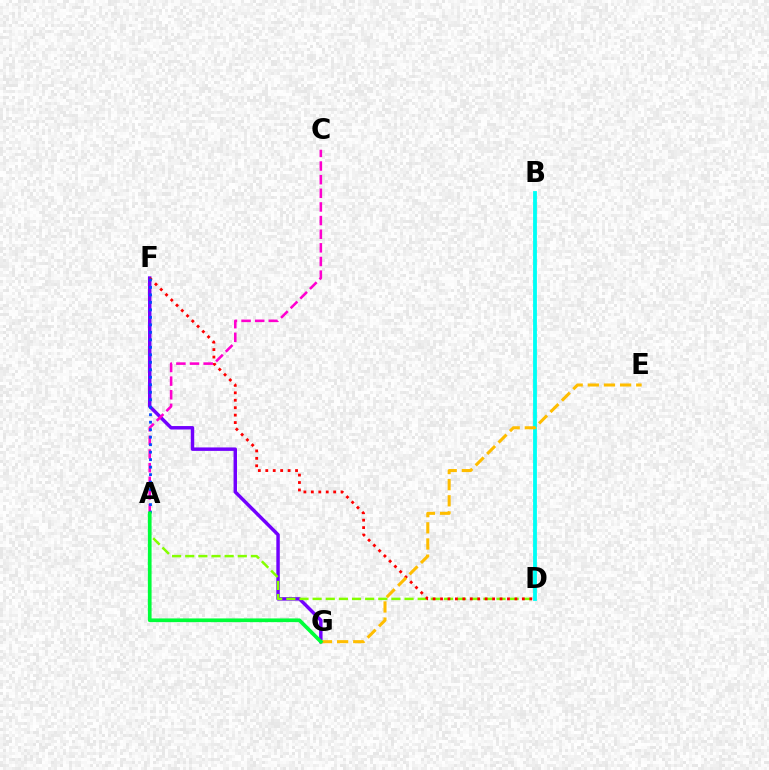{('B', 'D'): [{'color': '#00fff6', 'line_style': 'solid', 'thickness': 2.75}], ('F', 'G'): [{'color': '#7200ff', 'line_style': 'solid', 'thickness': 2.48}], ('A', 'D'): [{'color': '#84ff00', 'line_style': 'dashed', 'thickness': 1.78}], ('D', 'F'): [{'color': '#ff0000', 'line_style': 'dotted', 'thickness': 2.02}], ('A', 'C'): [{'color': '#ff00cf', 'line_style': 'dashed', 'thickness': 1.85}], ('E', 'G'): [{'color': '#ffbd00', 'line_style': 'dashed', 'thickness': 2.19}], ('A', 'F'): [{'color': '#004bff', 'line_style': 'dotted', 'thickness': 2.03}], ('A', 'G'): [{'color': '#00ff39', 'line_style': 'solid', 'thickness': 2.67}]}